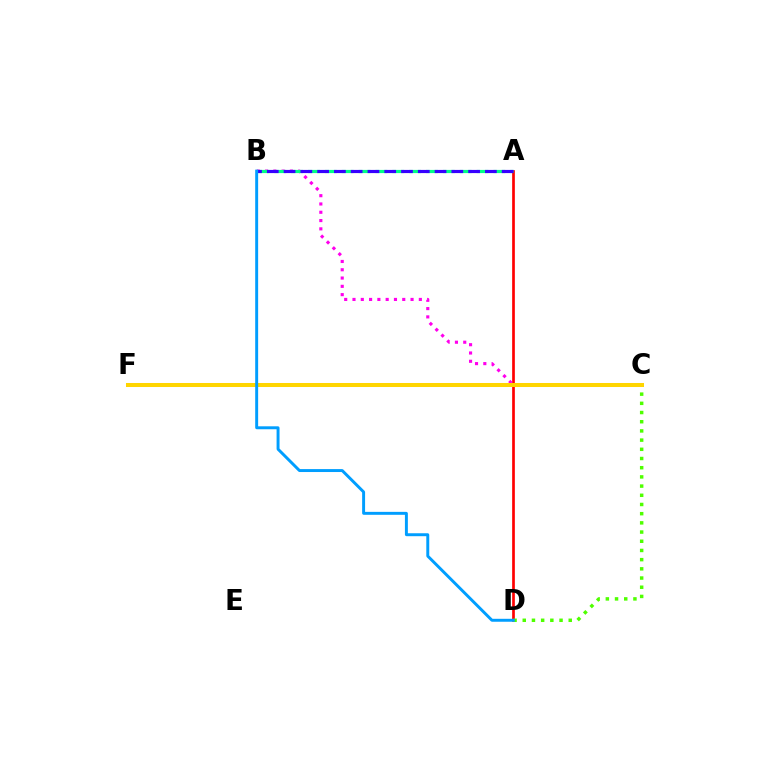{('A', 'D'): [{'color': '#ff0000', 'line_style': 'solid', 'thickness': 1.93}], ('B', 'C'): [{'color': '#ff00ed', 'line_style': 'dotted', 'thickness': 2.25}], ('A', 'B'): [{'color': '#00ff86', 'line_style': 'dashed', 'thickness': 2.29}, {'color': '#3700ff', 'line_style': 'dashed', 'thickness': 2.28}], ('C', 'D'): [{'color': '#4fff00', 'line_style': 'dotted', 'thickness': 2.5}], ('C', 'F'): [{'color': '#ffd500', 'line_style': 'solid', 'thickness': 2.89}], ('B', 'D'): [{'color': '#009eff', 'line_style': 'solid', 'thickness': 2.12}]}